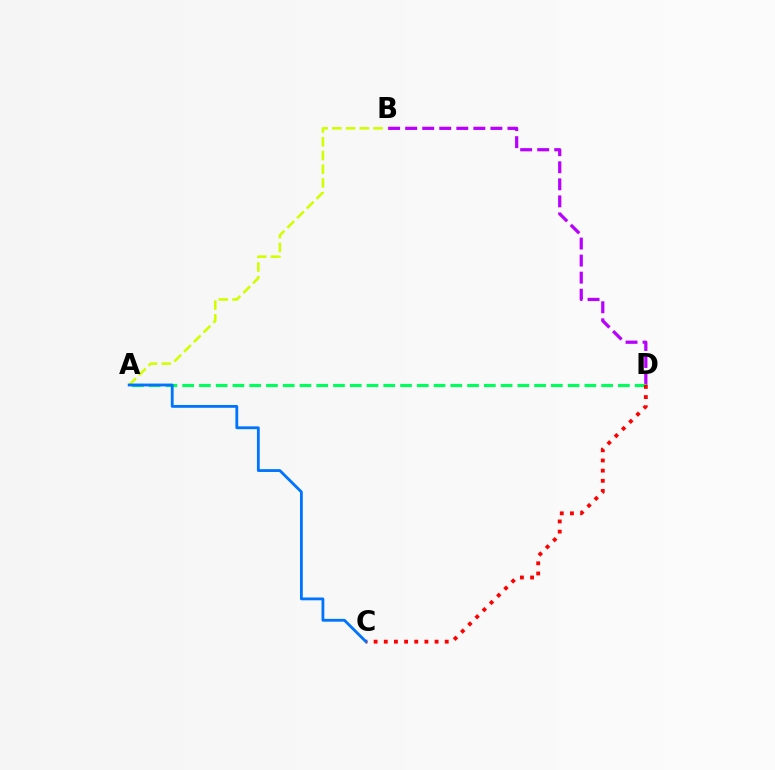{('A', 'B'): [{'color': '#d1ff00', 'line_style': 'dashed', 'thickness': 1.86}], ('B', 'D'): [{'color': '#b900ff', 'line_style': 'dashed', 'thickness': 2.32}], ('A', 'D'): [{'color': '#00ff5c', 'line_style': 'dashed', 'thickness': 2.28}], ('C', 'D'): [{'color': '#ff0000', 'line_style': 'dotted', 'thickness': 2.76}], ('A', 'C'): [{'color': '#0074ff', 'line_style': 'solid', 'thickness': 2.03}]}